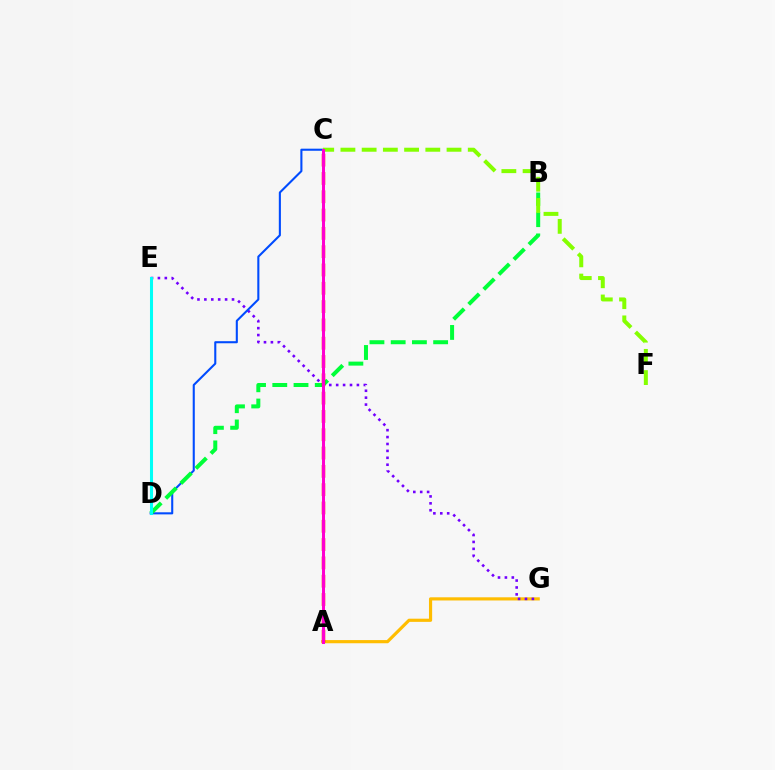{('A', 'G'): [{'color': '#ffbd00', 'line_style': 'solid', 'thickness': 2.28}], ('E', 'G'): [{'color': '#7200ff', 'line_style': 'dotted', 'thickness': 1.88}], ('C', 'D'): [{'color': '#004bff', 'line_style': 'solid', 'thickness': 1.5}], ('B', 'D'): [{'color': '#00ff39', 'line_style': 'dashed', 'thickness': 2.88}], ('C', 'F'): [{'color': '#84ff00', 'line_style': 'dashed', 'thickness': 2.88}], ('D', 'E'): [{'color': '#00fff6', 'line_style': 'solid', 'thickness': 2.19}], ('A', 'C'): [{'color': '#ff0000', 'line_style': 'dashed', 'thickness': 2.49}, {'color': '#ff00cf', 'line_style': 'solid', 'thickness': 2.17}]}